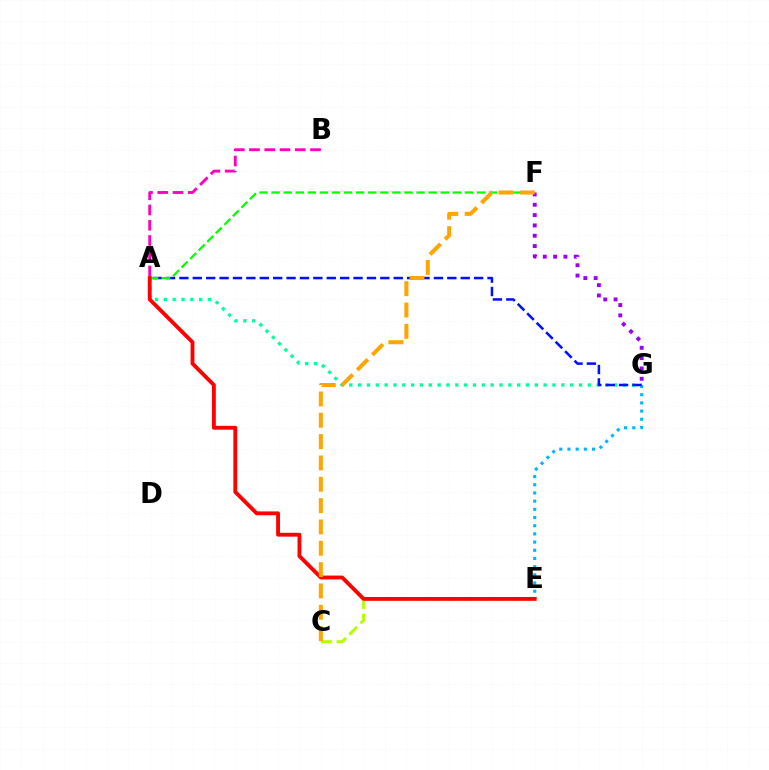{('C', 'E'): [{'color': '#b3ff00', 'line_style': 'dashed', 'thickness': 2.14}], ('E', 'G'): [{'color': '#00b5ff', 'line_style': 'dotted', 'thickness': 2.22}], ('A', 'G'): [{'color': '#00ff9d', 'line_style': 'dotted', 'thickness': 2.4}, {'color': '#0010ff', 'line_style': 'dashed', 'thickness': 1.82}], ('A', 'F'): [{'color': '#08ff00', 'line_style': 'dashed', 'thickness': 1.64}], ('A', 'B'): [{'color': '#ff00bd', 'line_style': 'dashed', 'thickness': 2.07}], ('F', 'G'): [{'color': '#9b00ff', 'line_style': 'dotted', 'thickness': 2.81}], ('A', 'E'): [{'color': '#ff0000', 'line_style': 'solid', 'thickness': 2.77}], ('C', 'F'): [{'color': '#ffa500', 'line_style': 'dashed', 'thickness': 2.9}]}